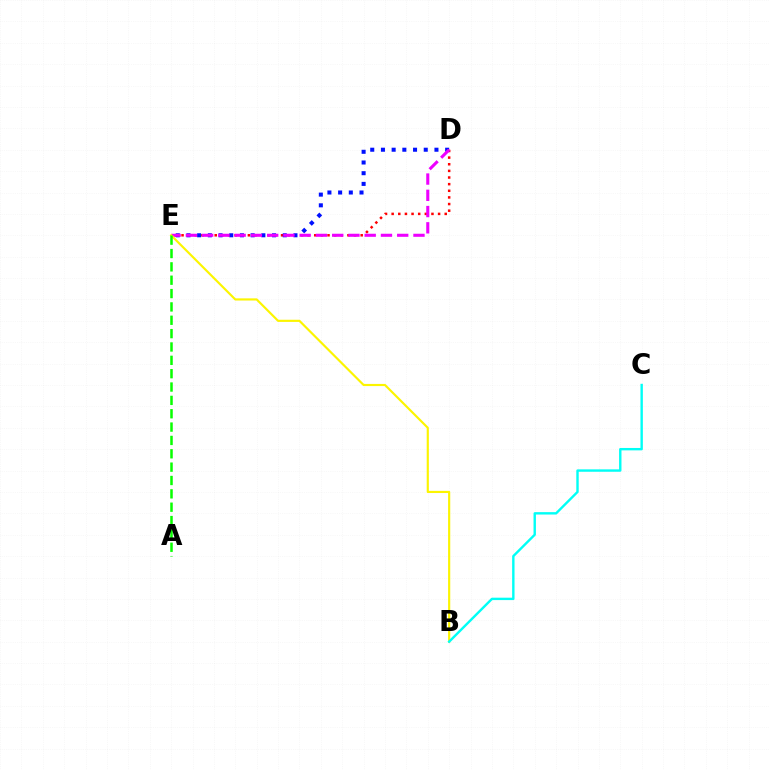{('D', 'E'): [{'color': '#ff0000', 'line_style': 'dotted', 'thickness': 1.8}, {'color': '#0010ff', 'line_style': 'dotted', 'thickness': 2.91}, {'color': '#ee00ff', 'line_style': 'dashed', 'thickness': 2.21}], ('B', 'E'): [{'color': '#fcf500', 'line_style': 'solid', 'thickness': 1.55}], ('A', 'E'): [{'color': '#08ff00', 'line_style': 'dashed', 'thickness': 1.81}], ('B', 'C'): [{'color': '#00fff6', 'line_style': 'solid', 'thickness': 1.73}]}